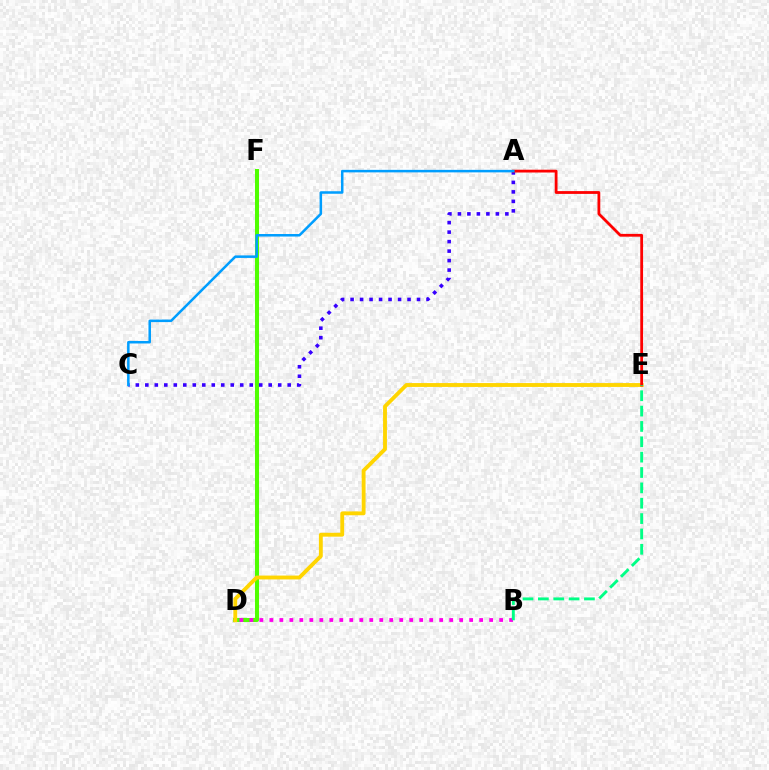{('D', 'F'): [{'color': '#4fff00', 'line_style': 'solid', 'thickness': 2.9}], ('D', 'E'): [{'color': '#ffd500', 'line_style': 'solid', 'thickness': 2.78}], ('B', 'D'): [{'color': '#ff00ed', 'line_style': 'dotted', 'thickness': 2.71}], ('A', 'C'): [{'color': '#3700ff', 'line_style': 'dotted', 'thickness': 2.58}, {'color': '#009eff', 'line_style': 'solid', 'thickness': 1.82}], ('A', 'E'): [{'color': '#ff0000', 'line_style': 'solid', 'thickness': 2.01}], ('B', 'E'): [{'color': '#00ff86', 'line_style': 'dashed', 'thickness': 2.09}]}